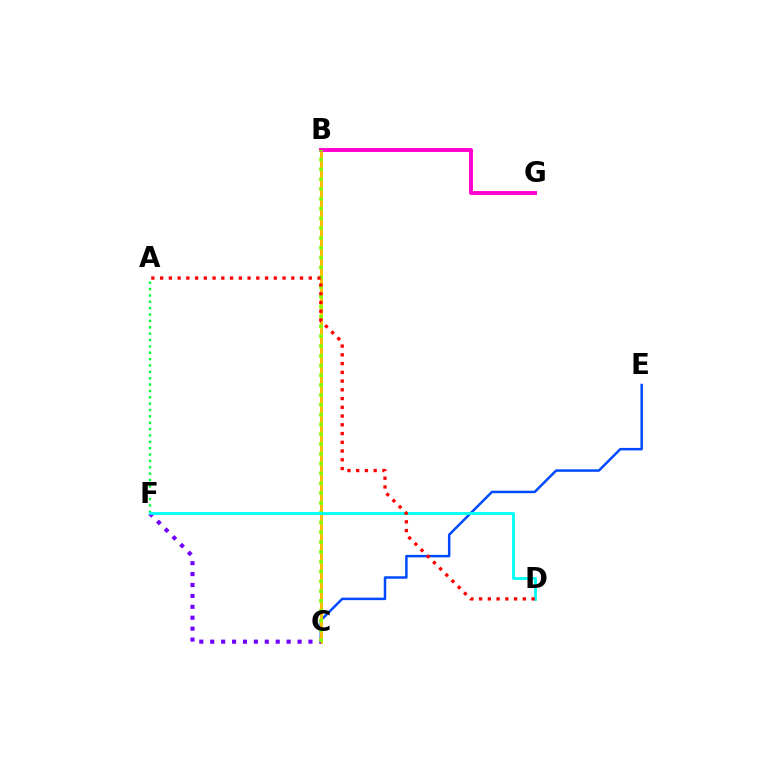{('C', 'E'): [{'color': '#004bff', 'line_style': 'solid', 'thickness': 1.8}], ('B', 'C'): [{'color': '#ffbd00', 'line_style': 'solid', 'thickness': 2.16}, {'color': '#84ff00', 'line_style': 'dotted', 'thickness': 2.66}], ('C', 'F'): [{'color': '#7200ff', 'line_style': 'dotted', 'thickness': 2.97}], ('A', 'F'): [{'color': '#00ff39', 'line_style': 'dotted', 'thickness': 1.73}], ('B', 'G'): [{'color': '#ff00cf', 'line_style': 'solid', 'thickness': 2.81}], ('D', 'F'): [{'color': '#00fff6', 'line_style': 'solid', 'thickness': 2.04}], ('A', 'D'): [{'color': '#ff0000', 'line_style': 'dotted', 'thickness': 2.38}]}